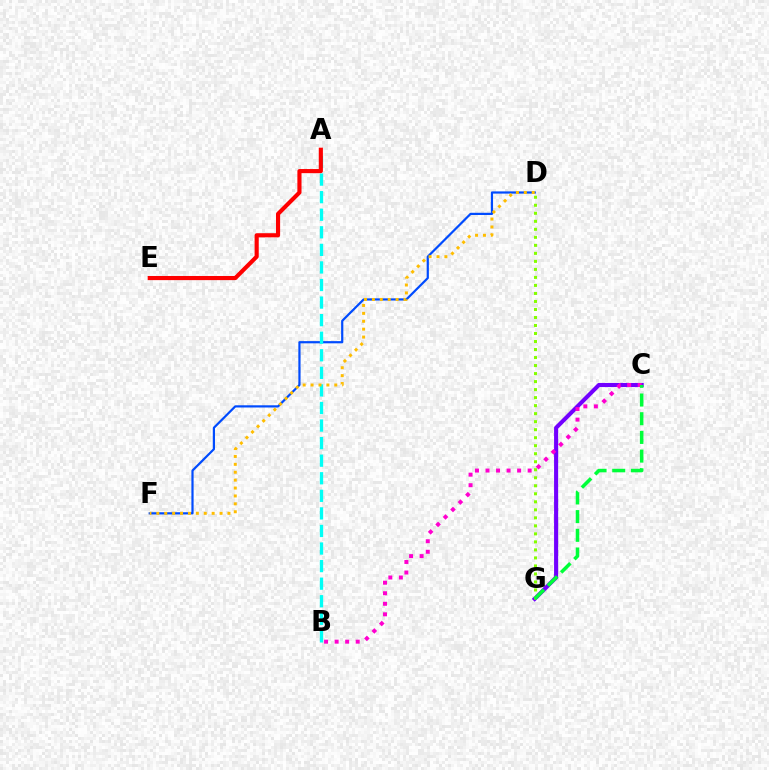{('C', 'G'): [{'color': '#7200ff', 'line_style': 'solid', 'thickness': 2.95}, {'color': '#00ff39', 'line_style': 'dashed', 'thickness': 2.54}], ('D', 'F'): [{'color': '#004bff', 'line_style': 'solid', 'thickness': 1.59}, {'color': '#ffbd00', 'line_style': 'dotted', 'thickness': 2.15}], ('A', 'B'): [{'color': '#00fff6', 'line_style': 'dashed', 'thickness': 2.39}], ('D', 'G'): [{'color': '#84ff00', 'line_style': 'dotted', 'thickness': 2.18}], ('B', 'C'): [{'color': '#ff00cf', 'line_style': 'dotted', 'thickness': 2.86}], ('A', 'E'): [{'color': '#ff0000', 'line_style': 'solid', 'thickness': 2.98}]}